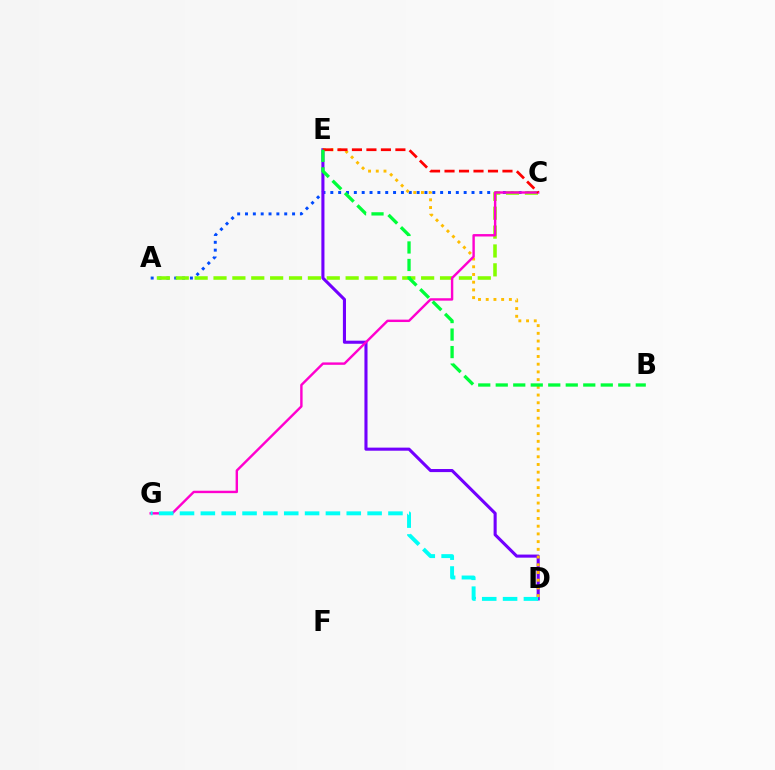{('A', 'C'): [{'color': '#004bff', 'line_style': 'dotted', 'thickness': 2.13}, {'color': '#84ff00', 'line_style': 'dashed', 'thickness': 2.56}], ('D', 'E'): [{'color': '#7200ff', 'line_style': 'solid', 'thickness': 2.22}, {'color': '#ffbd00', 'line_style': 'dotted', 'thickness': 2.1}], ('C', 'G'): [{'color': '#ff00cf', 'line_style': 'solid', 'thickness': 1.74}], ('C', 'E'): [{'color': '#ff0000', 'line_style': 'dashed', 'thickness': 1.97}], ('D', 'G'): [{'color': '#00fff6', 'line_style': 'dashed', 'thickness': 2.83}], ('B', 'E'): [{'color': '#00ff39', 'line_style': 'dashed', 'thickness': 2.38}]}